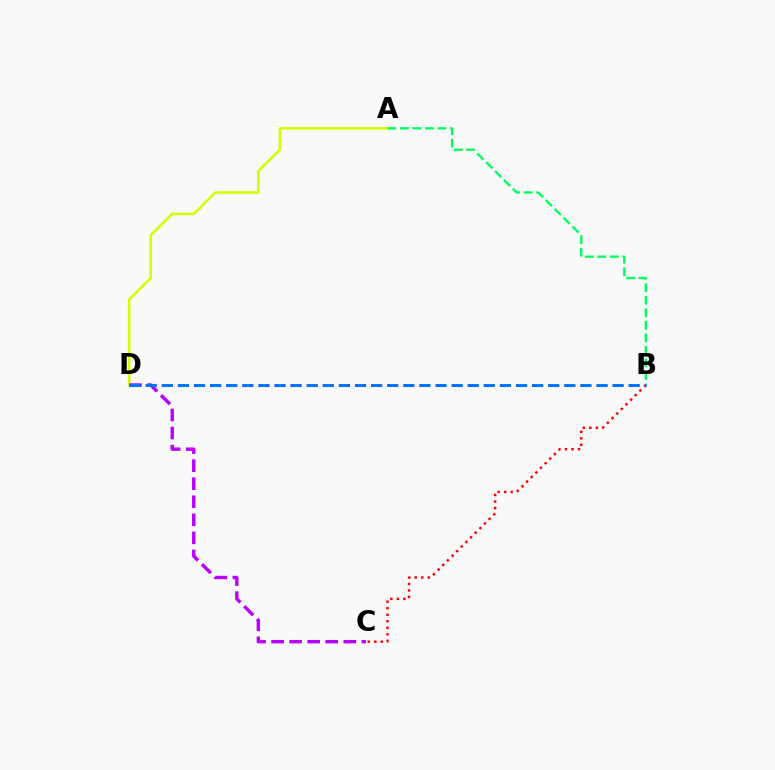{('A', 'D'): [{'color': '#d1ff00', 'line_style': 'solid', 'thickness': 1.84}], ('C', 'D'): [{'color': '#b900ff', 'line_style': 'dashed', 'thickness': 2.45}], ('B', 'C'): [{'color': '#ff0000', 'line_style': 'dotted', 'thickness': 1.78}], ('A', 'B'): [{'color': '#00ff5c', 'line_style': 'dashed', 'thickness': 1.7}], ('B', 'D'): [{'color': '#0074ff', 'line_style': 'dashed', 'thickness': 2.19}]}